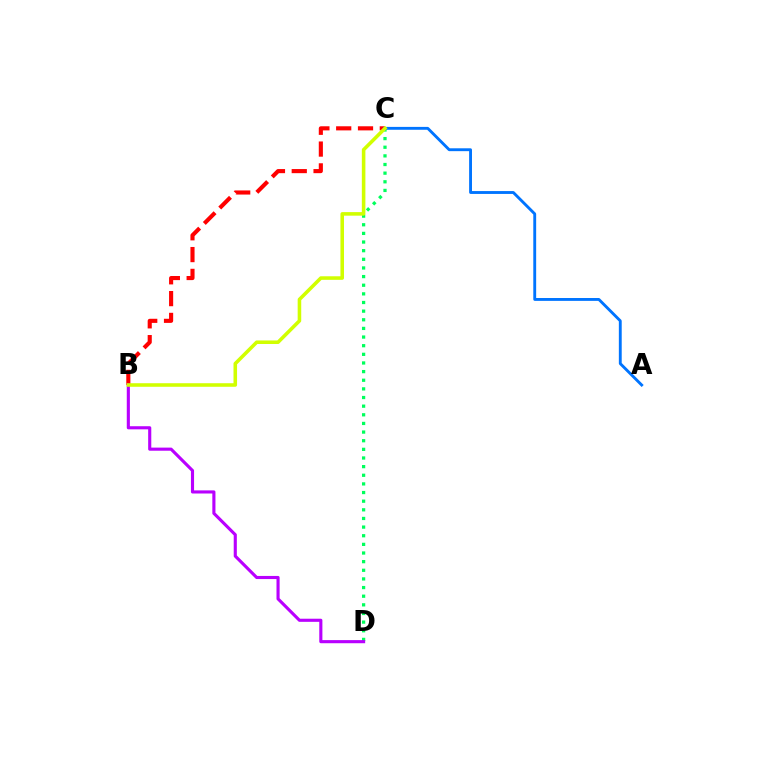{('B', 'C'): [{'color': '#ff0000', 'line_style': 'dashed', 'thickness': 2.96}, {'color': '#d1ff00', 'line_style': 'solid', 'thickness': 2.57}], ('C', 'D'): [{'color': '#00ff5c', 'line_style': 'dotted', 'thickness': 2.35}], ('A', 'C'): [{'color': '#0074ff', 'line_style': 'solid', 'thickness': 2.07}], ('B', 'D'): [{'color': '#b900ff', 'line_style': 'solid', 'thickness': 2.24}]}